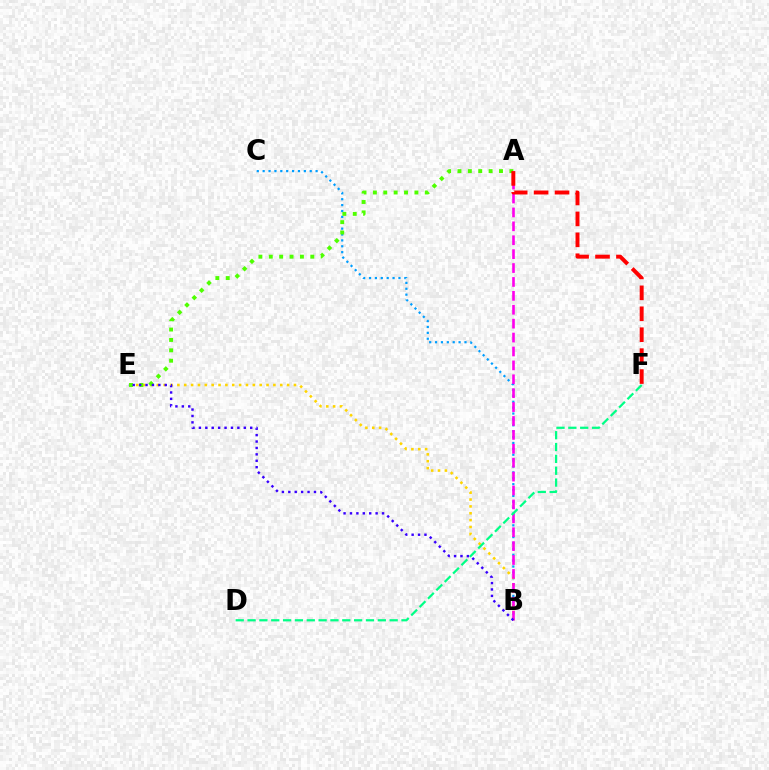{('B', 'C'): [{'color': '#009eff', 'line_style': 'dotted', 'thickness': 1.6}], ('B', 'E'): [{'color': '#ffd500', 'line_style': 'dotted', 'thickness': 1.86}, {'color': '#3700ff', 'line_style': 'dotted', 'thickness': 1.74}], ('A', 'B'): [{'color': '#ff00ed', 'line_style': 'dashed', 'thickness': 1.89}], ('A', 'E'): [{'color': '#4fff00', 'line_style': 'dotted', 'thickness': 2.82}], ('A', 'F'): [{'color': '#ff0000', 'line_style': 'dashed', 'thickness': 2.84}], ('D', 'F'): [{'color': '#00ff86', 'line_style': 'dashed', 'thickness': 1.61}]}